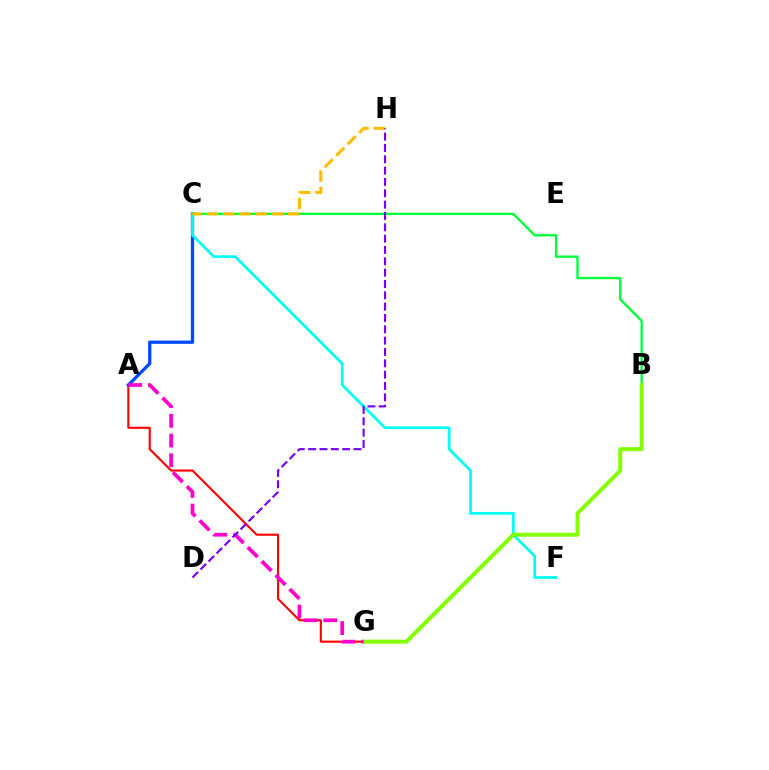{('A', 'G'): [{'color': '#ff0000', 'line_style': 'solid', 'thickness': 1.52}, {'color': '#ff00cf', 'line_style': 'dashed', 'thickness': 2.68}], ('A', 'C'): [{'color': '#004bff', 'line_style': 'solid', 'thickness': 2.36}], ('C', 'F'): [{'color': '#00fff6', 'line_style': 'solid', 'thickness': 1.98}], ('B', 'C'): [{'color': '#00ff39', 'line_style': 'solid', 'thickness': 1.7}], ('B', 'G'): [{'color': '#84ff00', 'line_style': 'solid', 'thickness': 2.88}], ('C', 'H'): [{'color': '#ffbd00', 'line_style': 'dashed', 'thickness': 2.21}], ('D', 'H'): [{'color': '#7200ff', 'line_style': 'dashed', 'thickness': 1.54}]}